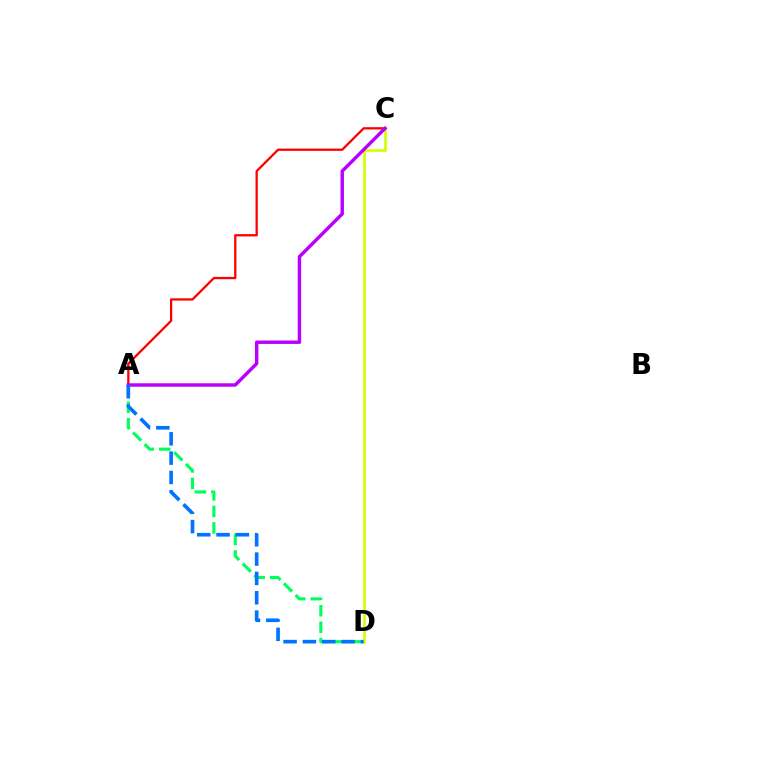{('C', 'D'): [{'color': '#d1ff00', 'line_style': 'solid', 'thickness': 1.9}], ('A', 'C'): [{'color': '#ff0000', 'line_style': 'solid', 'thickness': 1.65}, {'color': '#b900ff', 'line_style': 'solid', 'thickness': 2.47}], ('A', 'D'): [{'color': '#00ff5c', 'line_style': 'dashed', 'thickness': 2.24}, {'color': '#0074ff', 'line_style': 'dashed', 'thickness': 2.63}]}